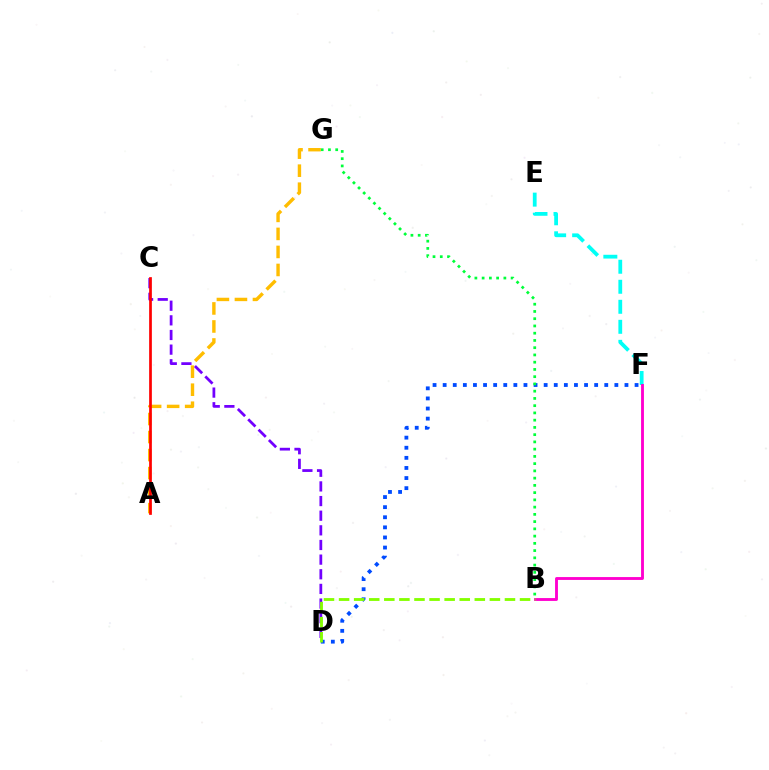{('A', 'G'): [{'color': '#ffbd00', 'line_style': 'dashed', 'thickness': 2.45}], ('E', 'F'): [{'color': '#00fff6', 'line_style': 'dashed', 'thickness': 2.72}], ('D', 'F'): [{'color': '#004bff', 'line_style': 'dotted', 'thickness': 2.74}], ('B', 'G'): [{'color': '#00ff39', 'line_style': 'dotted', 'thickness': 1.97}], ('C', 'D'): [{'color': '#7200ff', 'line_style': 'dashed', 'thickness': 1.99}], ('B', 'F'): [{'color': '#ff00cf', 'line_style': 'solid', 'thickness': 2.07}], ('A', 'C'): [{'color': '#ff0000', 'line_style': 'solid', 'thickness': 1.95}], ('B', 'D'): [{'color': '#84ff00', 'line_style': 'dashed', 'thickness': 2.05}]}